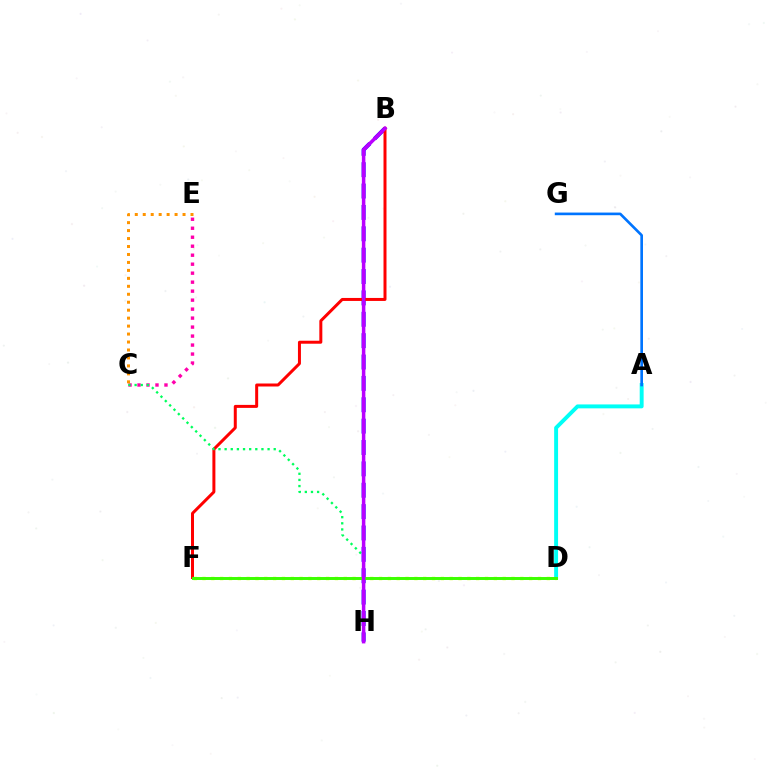{('C', 'E'): [{'color': '#ff00ac', 'line_style': 'dotted', 'thickness': 2.44}, {'color': '#ff9400', 'line_style': 'dotted', 'thickness': 2.16}], ('A', 'D'): [{'color': '#00fff6', 'line_style': 'solid', 'thickness': 2.82}], ('B', 'H'): [{'color': '#2500ff', 'line_style': 'dashed', 'thickness': 2.9}, {'color': '#b900ff', 'line_style': 'solid', 'thickness': 2.52}], ('B', 'F'): [{'color': '#ff0000', 'line_style': 'solid', 'thickness': 2.15}], ('D', 'F'): [{'color': '#d1ff00', 'line_style': 'dotted', 'thickness': 2.4}, {'color': '#3dff00', 'line_style': 'solid', 'thickness': 2.13}], ('C', 'H'): [{'color': '#00ff5c', 'line_style': 'dotted', 'thickness': 1.67}], ('A', 'G'): [{'color': '#0074ff', 'line_style': 'solid', 'thickness': 1.91}]}